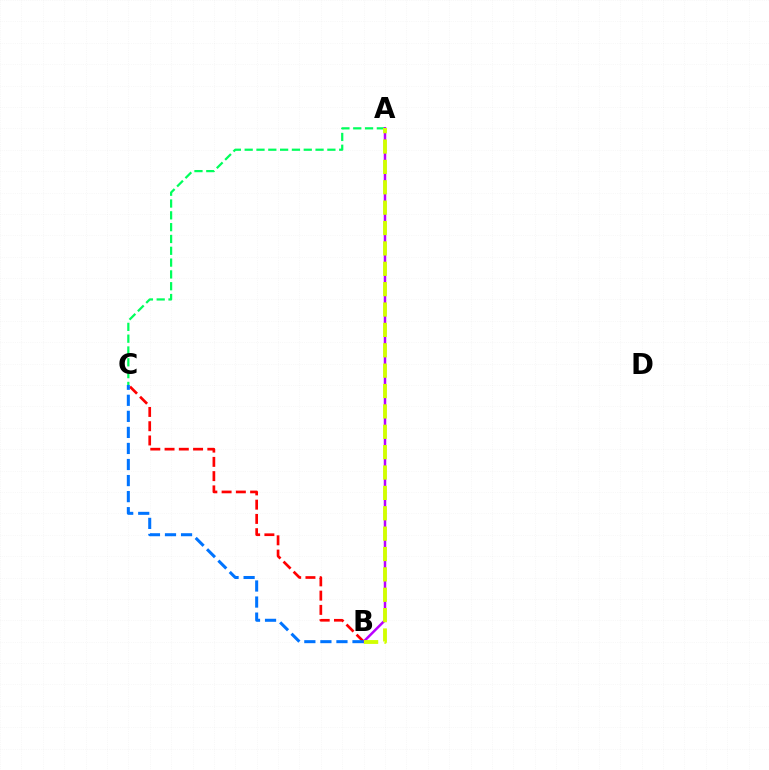{('B', 'C'): [{'color': '#ff0000', 'line_style': 'dashed', 'thickness': 1.94}, {'color': '#0074ff', 'line_style': 'dashed', 'thickness': 2.18}], ('A', 'C'): [{'color': '#00ff5c', 'line_style': 'dashed', 'thickness': 1.6}], ('A', 'B'): [{'color': '#b900ff', 'line_style': 'solid', 'thickness': 1.79}, {'color': '#d1ff00', 'line_style': 'dashed', 'thickness': 2.77}]}